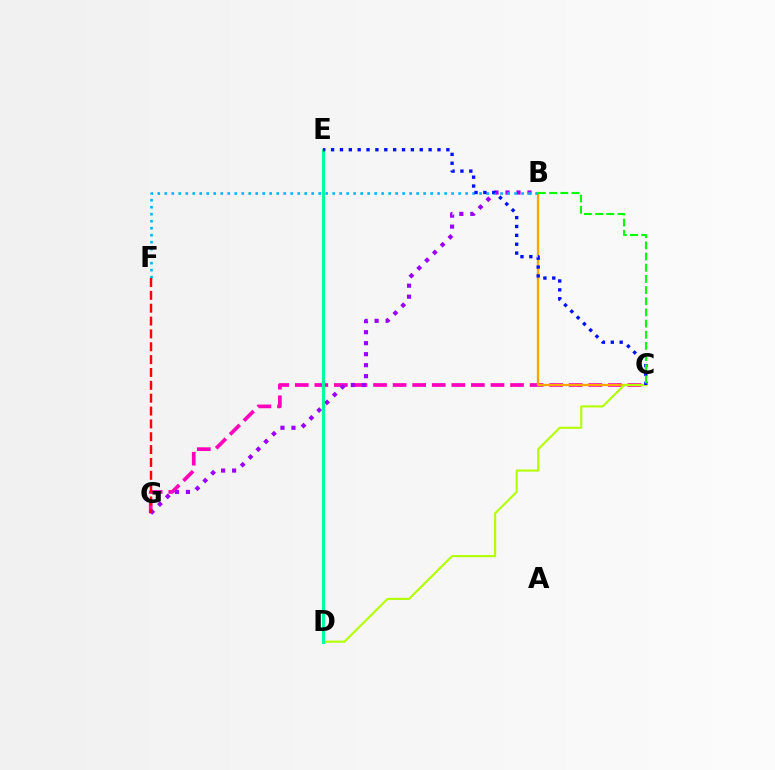{('C', 'G'): [{'color': '#ff00bd', 'line_style': 'dashed', 'thickness': 2.66}], ('B', 'G'): [{'color': '#9b00ff', 'line_style': 'dotted', 'thickness': 2.99}], ('B', 'C'): [{'color': '#ffa500', 'line_style': 'solid', 'thickness': 1.67}, {'color': '#08ff00', 'line_style': 'dashed', 'thickness': 1.52}], ('C', 'D'): [{'color': '#b3ff00', 'line_style': 'solid', 'thickness': 1.52}], ('B', 'F'): [{'color': '#00b5ff', 'line_style': 'dotted', 'thickness': 1.9}], ('D', 'E'): [{'color': '#00ff9d', 'line_style': 'solid', 'thickness': 2.21}], ('C', 'E'): [{'color': '#0010ff', 'line_style': 'dotted', 'thickness': 2.41}], ('F', 'G'): [{'color': '#ff0000', 'line_style': 'dashed', 'thickness': 1.75}]}